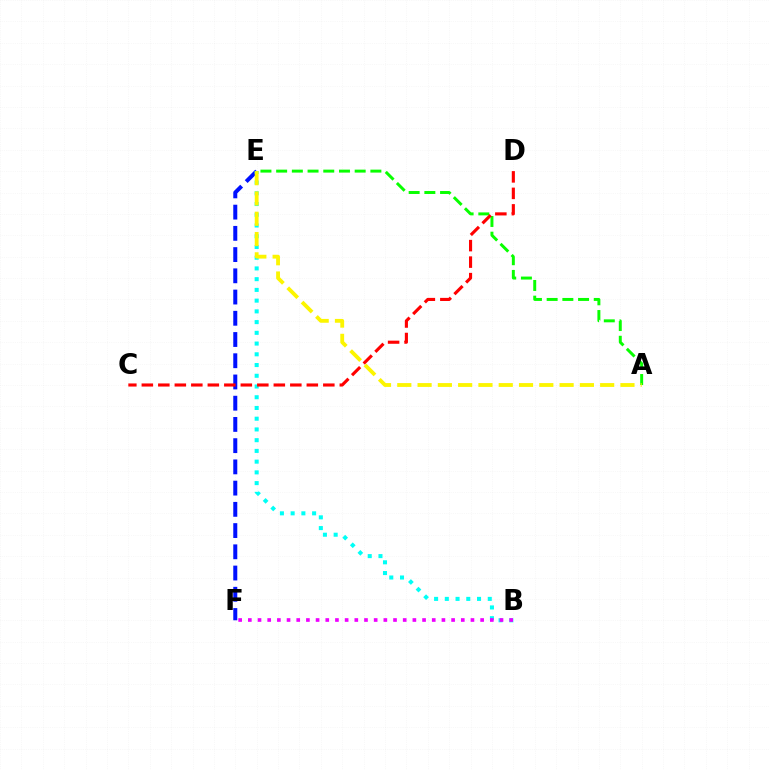{('E', 'F'): [{'color': '#0010ff', 'line_style': 'dashed', 'thickness': 2.88}], ('B', 'E'): [{'color': '#00fff6', 'line_style': 'dotted', 'thickness': 2.92}], ('A', 'E'): [{'color': '#08ff00', 'line_style': 'dashed', 'thickness': 2.13}, {'color': '#fcf500', 'line_style': 'dashed', 'thickness': 2.76}], ('B', 'F'): [{'color': '#ee00ff', 'line_style': 'dotted', 'thickness': 2.63}], ('C', 'D'): [{'color': '#ff0000', 'line_style': 'dashed', 'thickness': 2.24}]}